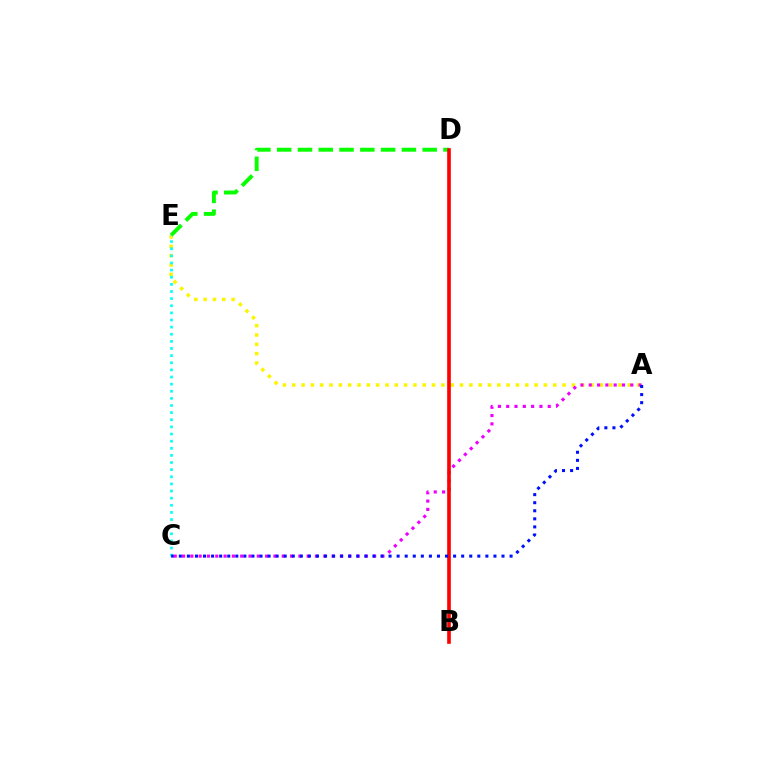{('A', 'E'): [{'color': '#fcf500', 'line_style': 'dotted', 'thickness': 2.53}], ('A', 'C'): [{'color': '#ee00ff', 'line_style': 'dotted', 'thickness': 2.26}, {'color': '#0010ff', 'line_style': 'dotted', 'thickness': 2.19}], ('D', 'E'): [{'color': '#08ff00', 'line_style': 'dashed', 'thickness': 2.82}], ('C', 'E'): [{'color': '#00fff6', 'line_style': 'dotted', 'thickness': 1.94}], ('B', 'D'): [{'color': '#ff0000', 'line_style': 'solid', 'thickness': 2.63}]}